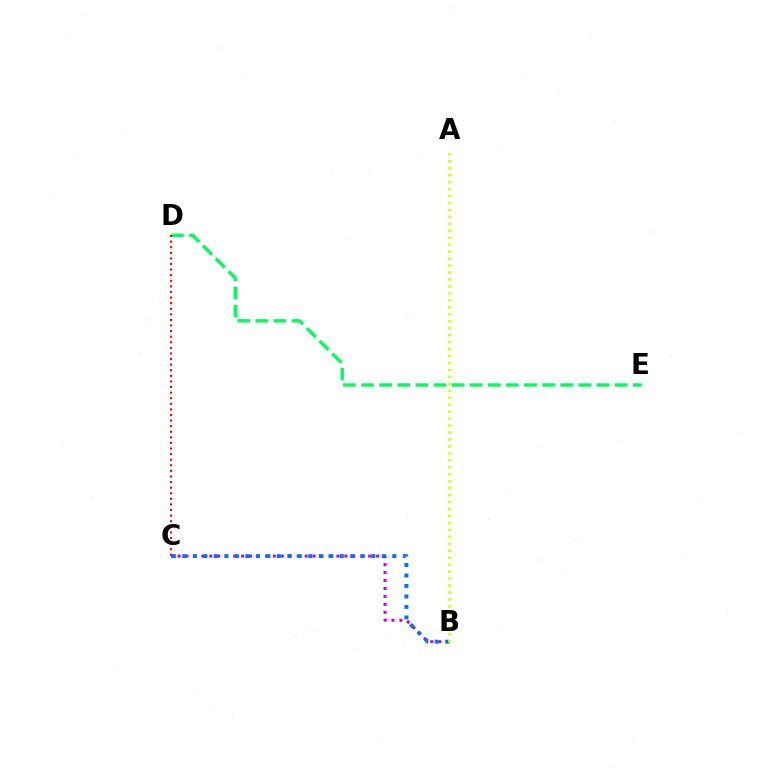{('D', 'E'): [{'color': '#00ff5c', 'line_style': 'dashed', 'thickness': 2.46}], ('B', 'C'): [{'color': '#b900ff', 'line_style': 'dotted', 'thickness': 2.16}, {'color': '#0074ff', 'line_style': 'dotted', 'thickness': 2.85}], ('A', 'B'): [{'color': '#d1ff00', 'line_style': 'dotted', 'thickness': 1.89}], ('C', 'D'): [{'color': '#ff0000', 'line_style': 'dotted', 'thickness': 1.52}]}